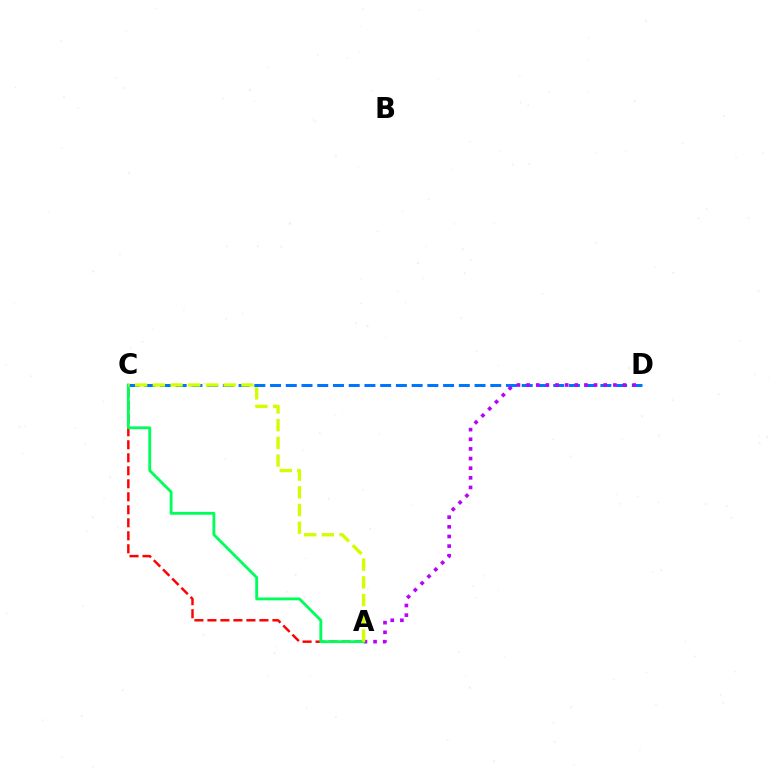{('A', 'C'): [{'color': '#ff0000', 'line_style': 'dashed', 'thickness': 1.77}, {'color': '#00ff5c', 'line_style': 'solid', 'thickness': 2.05}, {'color': '#d1ff00', 'line_style': 'dashed', 'thickness': 2.41}], ('C', 'D'): [{'color': '#0074ff', 'line_style': 'dashed', 'thickness': 2.14}], ('A', 'D'): [{'color': '#b900ff', 'line_style': 'dotted', 'thickness': 2.62}]}